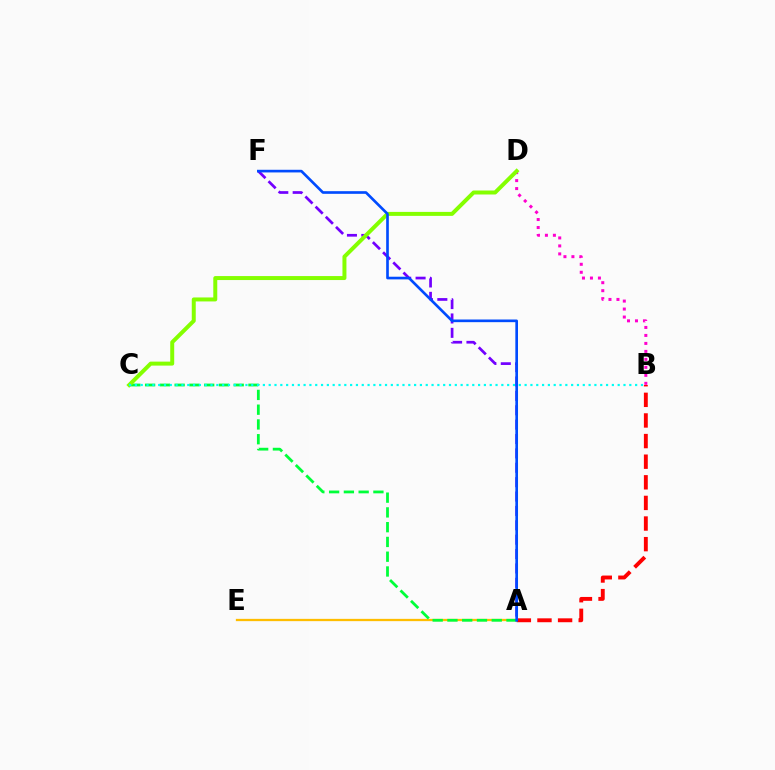{('A', 'E'): [{'color': '#ffbd00', 'line_style': 'solid', 'thickness': 1.65}], ('A', 'C'): [{'color': '#00ff39', 'line_style': 'dashed', 'thickness': 2.01}], ('A', 'B'): [{'color': '#ff0000', 'line_style': 'dashed', 'thickness': 2.8}], ('B', 'D'): [{'color': '#ff00cf', 'line_style': 'dotted', 'thickness': 2.17}], ('A', 'F'): [{'color': '#7200ff', 'line_style': 'dashed', 'thickness': 1.95}, {'color': '#004bff', 'line_style': 'solid', 'thickness': 1.91}], ('C', 'D'): [{'color': '#84ff00', 'line_style': 'solid', 'thickness': 2.87}], ('B', 'C'): [{'color': '#00fff6', 'line_style': 'dotted', 'thickness': 1.58}]}